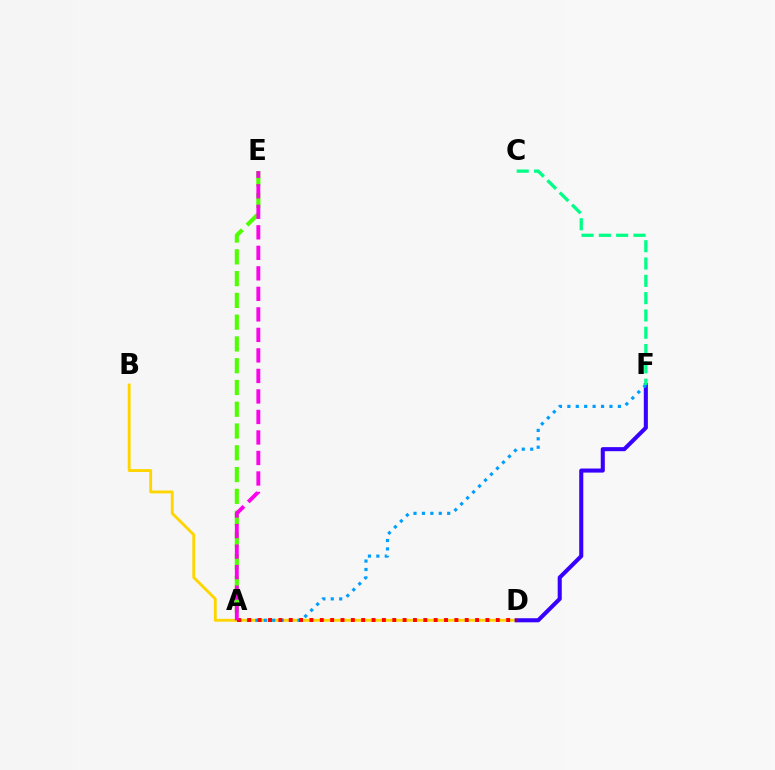{('B', 'D'): [{'color': '#ffd500', 'line_style': 'solid', 'thickness': 2.07}], ('D', 'F'): [{'color': '#3700ff', 'line_style': 'solid', 'thickness': 2.93}], ('A', 'E'): [{'color': '#4fff00', 'line_style': 'dashed', 'thickness': 2.96}, {'color': '#ff00ed', 'line_style': 'dashed', 'thickness': 2.79}], ('A', 'F'): [{'color': '#009eff', 'line_style': 'dotted', 'thickness': 2.29}], ('A', 'D'): [{'color': '#ff0000', 'line_style': 'dotted', 'thickness': 2.81}], ('C', 'F'): [{'color': '#00ff86', 'line_style': 'dashed', 'thickness': 2.35}]}